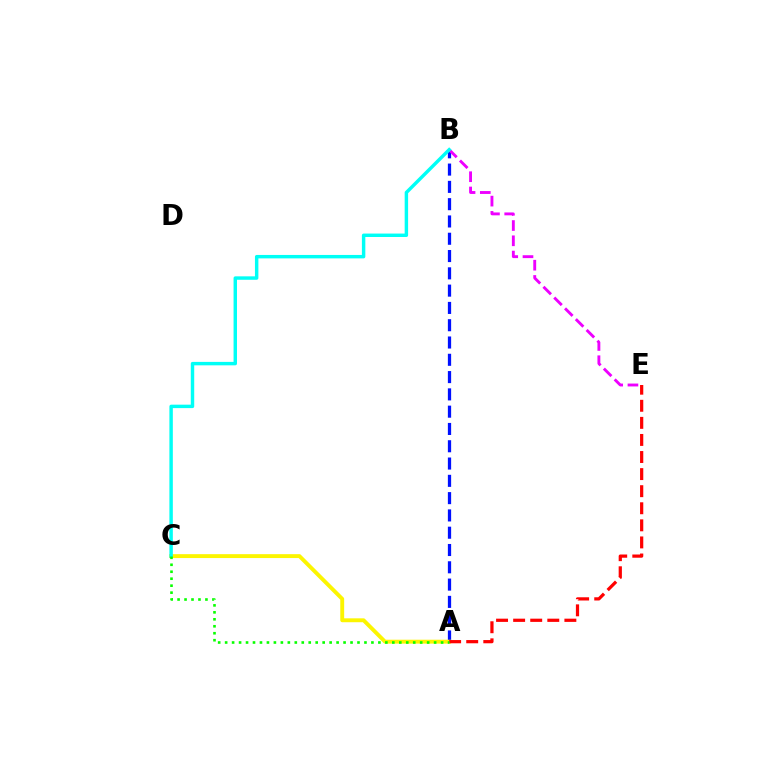{('A', 'B'): [{'color': '#0010ff', 'line_style': 'dashed', 'thickness': 2.35}], ('B', 'E'): [{'color': '#ee00ff', 'line_style': 'dashed', 'thickness': 2.07}], ('A', 'C'): [{'color': '#fcf500', 'line_style': 'solid', 'thickness': 2.8}, {'color': '#08ff00', 'line_style': 'dotted', 'thickness': 1.89}], ('B', 'C'): [{'color': '#00fff6', 'line_style': 'solid', 'thickness': 2.48}], ('A', 'E'): [{'color': '#ff0000', 'line_style': 'dashed', 'thickness': 2.32}]}